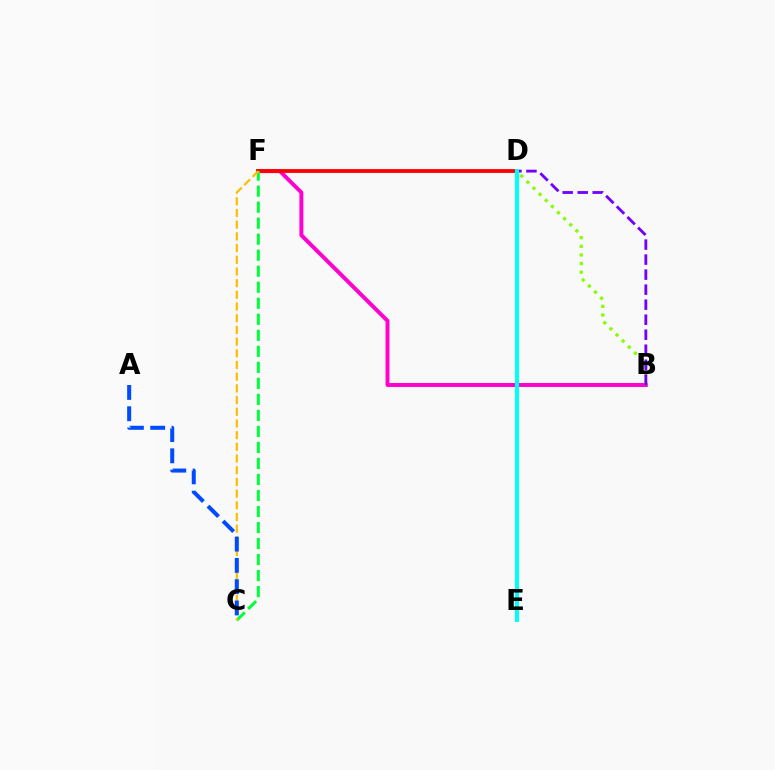{('B', 'F'): [{'color': '#ff00cf', 'line_style': 'solid', 'thickness': 2.84}], ('D', 'F'): [{'color': '#ff0000', 'line_style': 'solid', 'thickness': 2.74}], ('C', 'F'): [{'color': '#00ff39', 'line_style': 'dashed', 'thickness': 2.18}, {'color': '#ffbd00', 'line_style': 'dashed', 'thickness': 1.59}], ('B', 'D'): [{'color': '#84ff00', 'line_style': 'dotted', 'thickness': 2.34}, {'color': '#7200ff', 'line_style': 'dashed', 'thickness': 2.04}], ('D', 'E'): [{'color': '#00fff6', 'line_style': 'solid', 'thickness': 2.92}], ('A', 'C'): [{'color': '#004bff', 'line_style': 'dashed', 'thickness': 2.89}]}